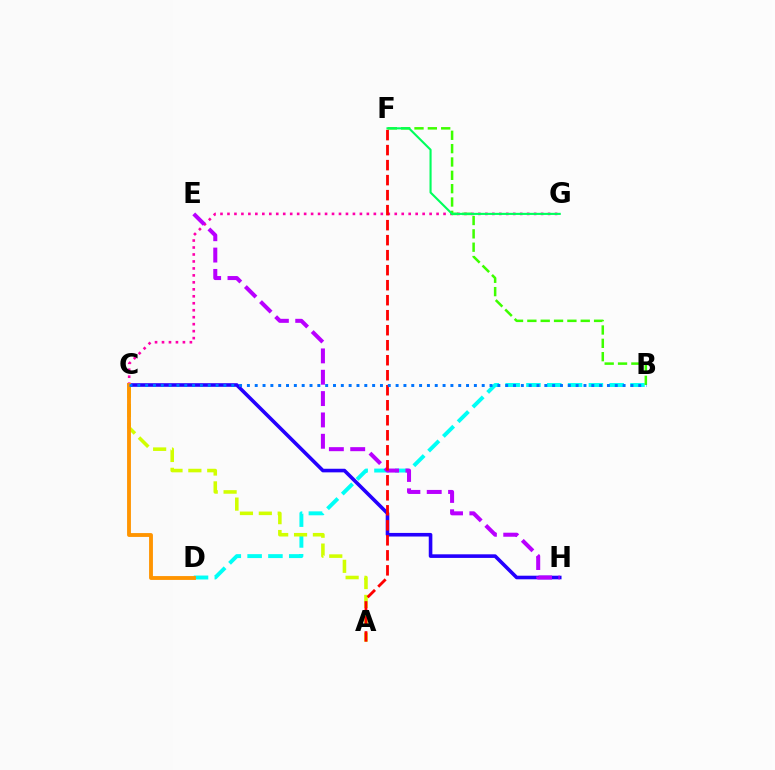{('C', 'H'): [{'color': '#2500ff', 'line_style': 'solid', 'thickness': 2.59}], ('C', 'G'): [{'color': '#ff00ac', 'line_style': 'dotted', 'thickness': 1.89}], ('B', 'D'): [{'color': '#00fff6', 'line_style': 'dashed', 'thickness': 2.83}], ('A', 'C'): [{'color': '#d1ff00', 'line_style': 'dashed', 'thickness': 2.56}], ('B', 'F'): [{'color': '#3dff00', 'line_style': 'dashed', 'thickness': 1.81}], ('E', 'H'): [{'color': '#b900ff', 'line_style': 'dashed', 'thickness': 2.9}], ('F', 'G'): [{'color': '#00ff5c', 'line_style': 'solid', 'thickness': 1.51}], ('C', 'D'): [{'color': '#ff9400', 'line_style': 'solid', 'thickness': 2.77}], ('A', 'F'): [{'color': '#ff0000', 'line_style': 'dashed', 'thickness': 2.04}], ('B', 'C'): [{'color': '#0074ff', 'line_style': 'dotted', 'thickness': 2.13}]}